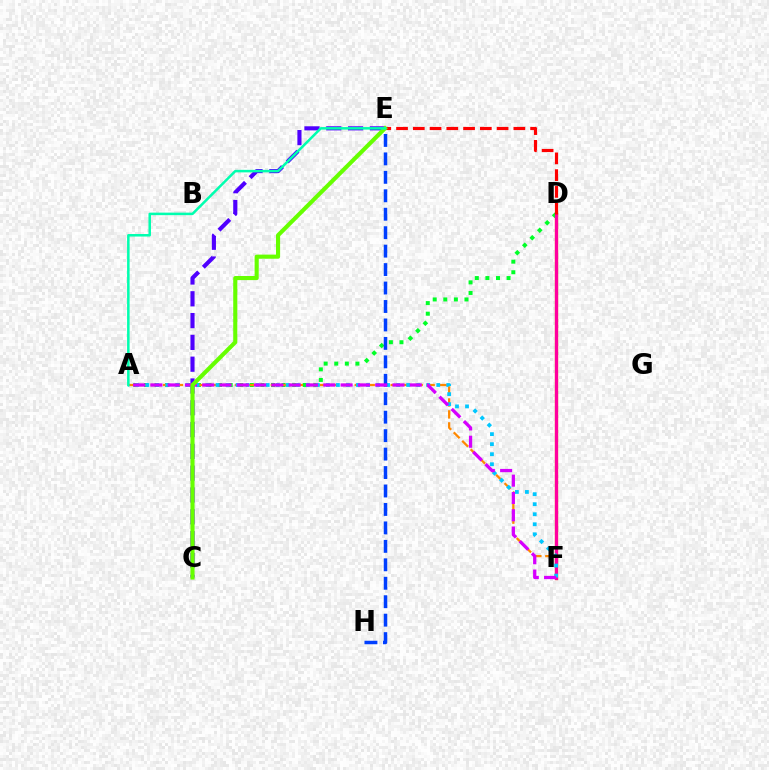{('D', 'F'): [{'color': '#eeff00', 'line_style': 'solid', 'thickness': 2.34}, {'color': '#ff00a0', 'line_style': 'solid', 'thickness': 2.4}], ('C', 'E'): [{'color': '#4f00ff', 'line_style': 'dashed', 'thickness': 2.96}, {'color': '#66ff00', 'line_style': 'solid', 'thickness': 2.96}], ('A', 'D'): [{'color': '#00ff27', 'line_style': 'dotted', 'thickness': 2.88}], ('A', 'F'): [{'color': '#ff8800', 'line_style': 'dashed', 'thickness': 1.63}, {'color': '#00c7ff', 'line_style': 'dotted', 'thickness': 2.73}, {'color': '#d600ff', 'line_style': 'dashed', 'thickness': 2.35}], ('E', 'H'): [{'color': '#003fff', 'line_style': 'dashed', 'thickness': 2.51}], ('D', 'E'): [{'color': '#ff0000', 'line_style': 'dashed', 'thickness': 2.28}], ('A', 'E'): [{'color': '#00ffaf', 'line_style': 'solid', 'thickness': 1.81}]}